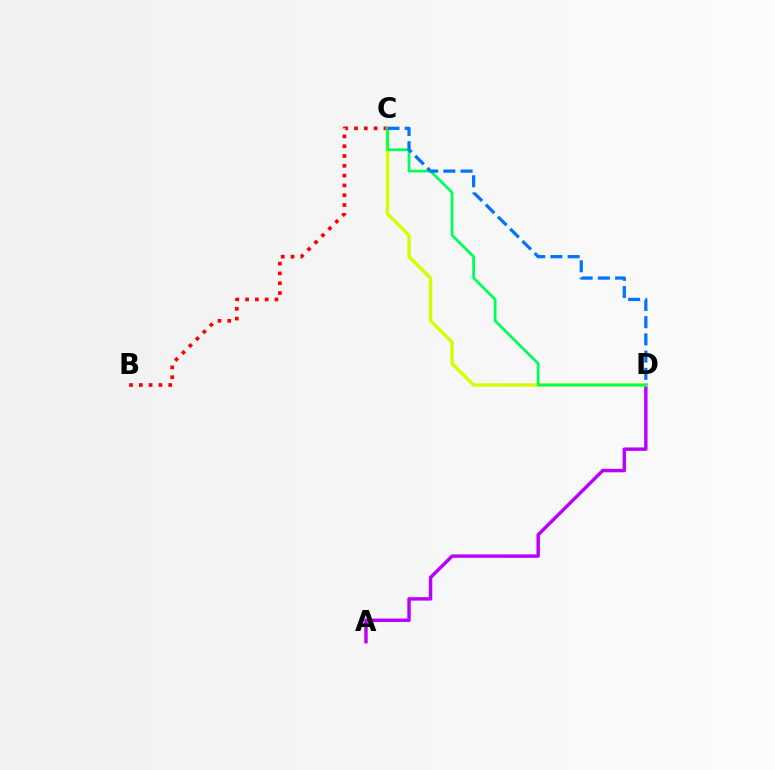{('B', 'C'): [{'color': '#ff0000', 'line_style': 'dotted', 'thickness': 2.66}], ('A', 'D'): [{'color': '#b900ff', 'line_style': 'solid', 'thickness': 2.47}], ('C', 'D'): [{'color': '#d1ff00', 'line_style': 'solid', 'thickness': 2.44}, {'color': '#00ff5c', 'line_style': 'solid', 'thickness': 1.99}, {'color': '#0074ff', 'line_style': 'dashed', 'thickness': 2.34}]}